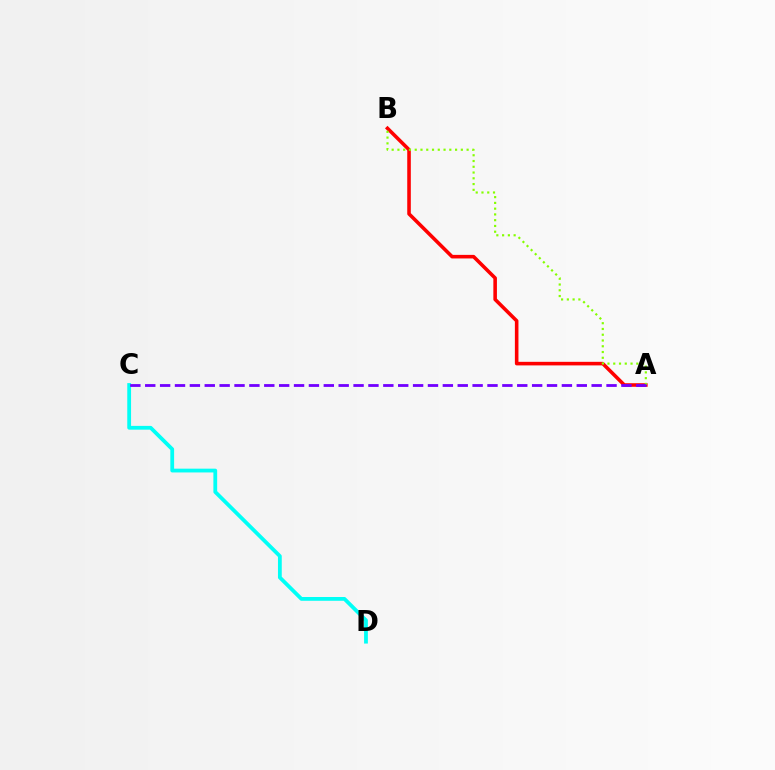{('A', 'B'): [{'color': '#ff0000', 'line_style': 'solid', 'thickness': 2.57}, {'color': '#84ff00', 'line_style': 'dotted', 'thickness': 1.57}], ('C', 'D'): [{'color': '#00fff6', 'line_style': 'solid', 'thickness': 2.72}], ('A', 'C'): [{'color': '#7200ff', 'line_style': 'dashed', 'thickness': 2.02}]}